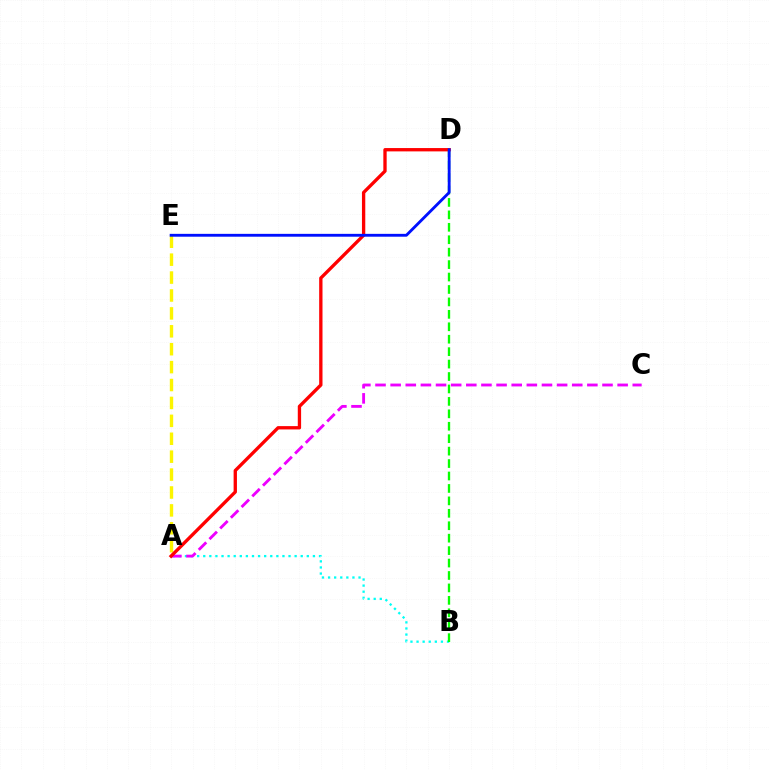{('A', 'B'): [{'color': '#00fff6', 'line_style': 'dotted', 'thickness': 1.66}], ('A', 'C'): [{'color': '#ee00ff', 'line_style': 'dashed', 'thickness': 2.06}], ('B', 'D'): [{'color': '#08ff00', 'line_style': 'dashed', 'thickness': 1.69}], ('A', 'E'): [{'color': '#fcf500', 'line_style': 'dashed', 'thickness': 2.43}], ('A', 'D'): [{'color': '#ff0000', 'line_style': 'solid', 'thickness': 2.39}], ('D', 'E'): [{'color': '#0010ff', 'line_style': 'solid', 'thickness': 2.05}]}